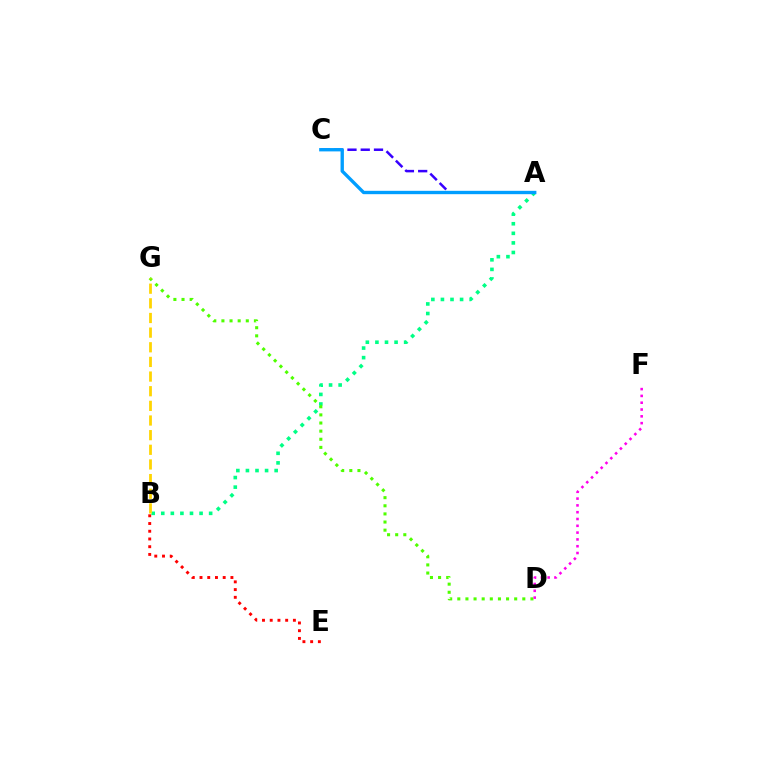{('A', 'B'): [{'color': '#00ff86', 'line_style': 'dotted', 'thickness': 2.6}], ('A', 'C'): [{'color': '#3700ff', 'line_style': 'dashed', 'thickness': 1.8}, {'color': '#009eff', 'line_style': 'solid', 'thickness': 2.41}], ('D', 'G'): [{'color': '#4fff00', 'line_style': 'dotted', 'thickness': 2.21}], ('D', 'F'): [{'color': '#ff00ed', 'line_style': 'dotted', 'thickness': 1.85}], ('B', 'E'): [{'color': '#ff0000', 'line_style': 'dotted', 'thickness': 2.1}], ('B', 'G'): [{'color': '#ffd500', 'line_style': 'dashed', 'thickness': 1.99}]}